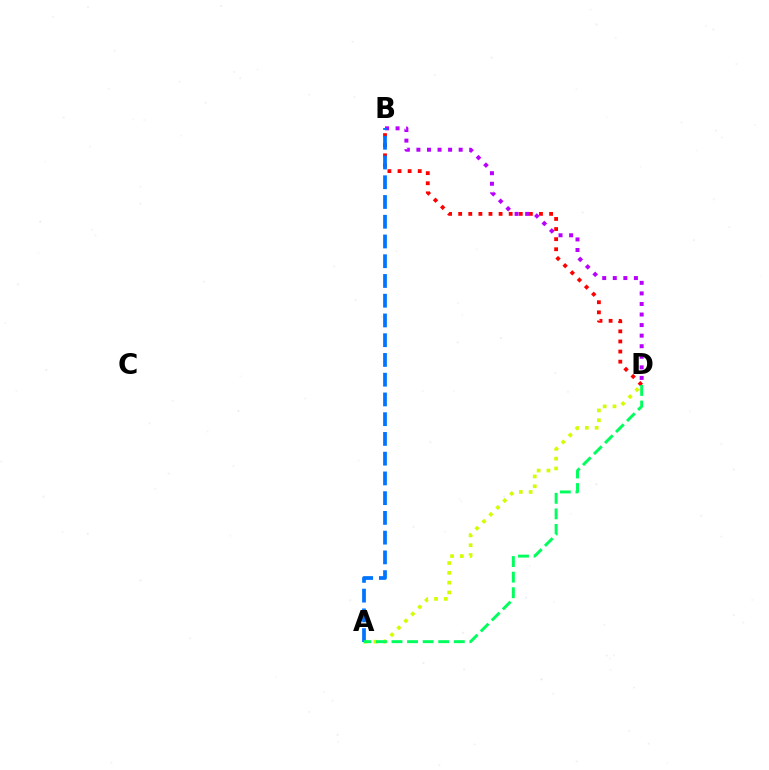{('B', 'D'): [{'color': '#ff0000', 'line_style': 'dotted', 'thickness': 2.74}, {'color': '#b900ff', 'line_style': 'dotted', 'thickness': 2.87}], ('A', 'D'): [{'color': '#d1ff00', 'line_style': 'dotted', 'thickness': 2.66}, {'color': '#00ff5c', 'line_style': 'dashed', 'thickness': 2.12}], ('A', 'B'): [{'color': '#0074ff', 'line_style': 'dashed', 'thickness': 2.68}]}